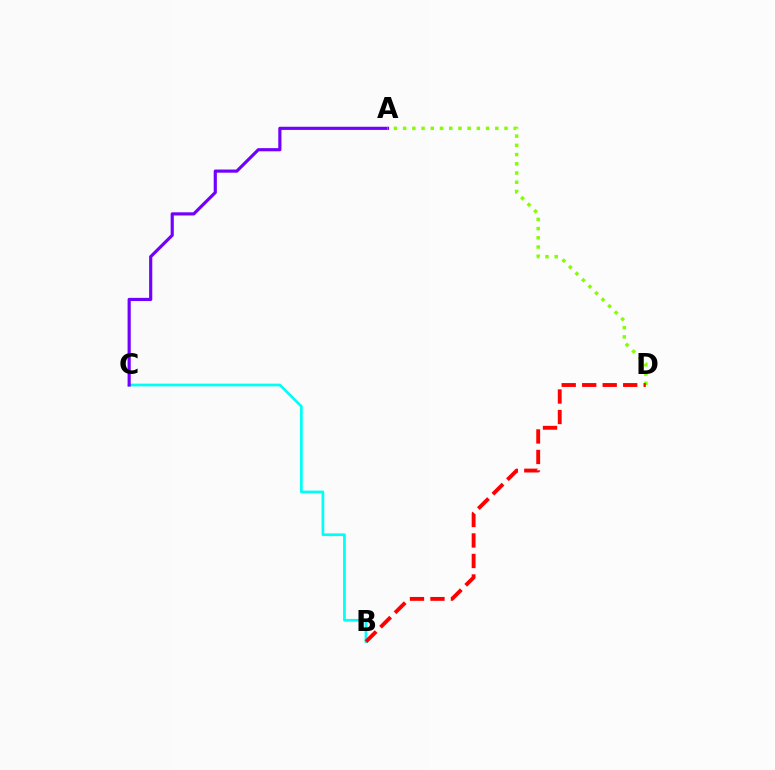{('B', 'C'): [{'color': '#00fff6', 'line_style': 'solid', 'thickness': 1.96}], ('A', 'C'): [{'color': '#7200ff', 'line_style': 'solid', 'thickness': 2.28}], ('A', 'D'): [{'color': '#84ff00', 'line_style': 'dotted', 'thickness': 2.5}], ('B', 'D'): [{'color': '#ff0000', 'line_style': 'dashed', 'thickness': 2.78}]}